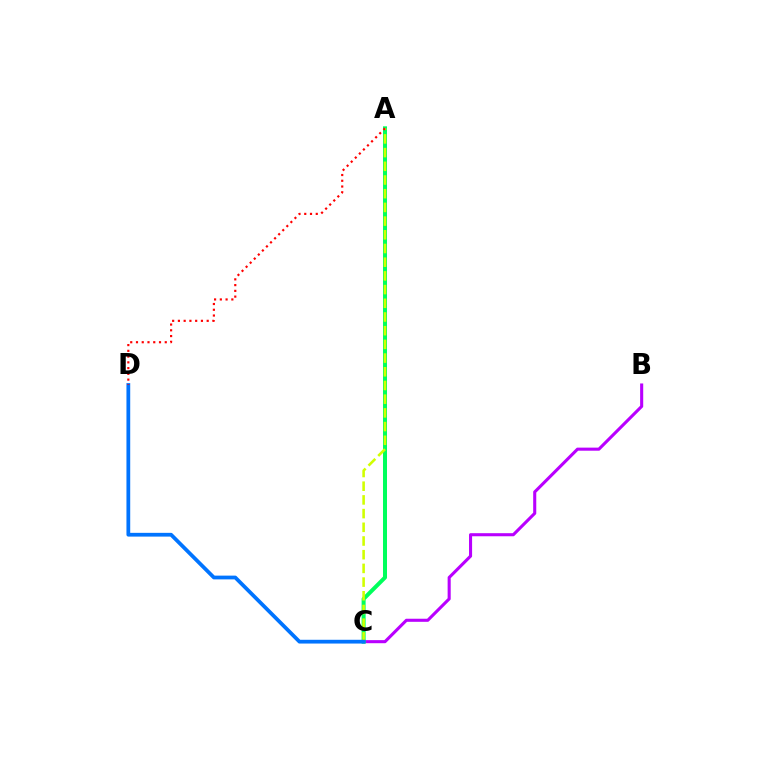{('B', 'C'): [{'color': '#b900ff', 'line_style': 'solid', 'thickness': 2.22}], ('A', 'C'): [{'color': '#00ff5c', 'line_style': 'solid', 'thickness': 2.89}, {'color': '#d1ff00', 'line_style': 'dashed', 'thickness': 1.86}], ('C', 'D'): [{'color': '#0074ff', 'line_style': 'solid', 'thickness': 2.71}], ('A', 'D'): [{'color': '#ff0000', 'line_style': 'dotted', 'thickness': 1.56}]}